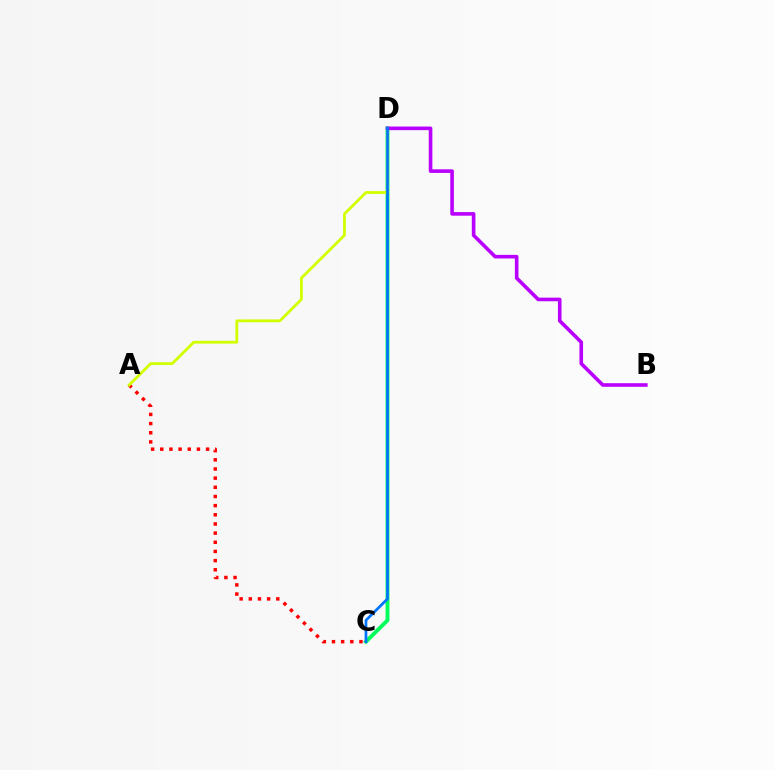{('C', 'D'): [{'color': '#00ff5c', 'line_style': 'solid', 'thickness': 2.8}, {'color': '#0074ff', 'line_style': 'solid', 'thickness': 1.96}], ('A', 'C'): [{'color': '#ff0000', 'line_style': 'dotted', 'thickness': 2.49}], ('A', 'D'): [{'color': '#d1ff00', 'line_style': 'solid', 'thickness': 2.01}], ('B', 'D'): [{'color': '#b900ff', 'line_style': 'solid', 'thickness': 2.6}]}